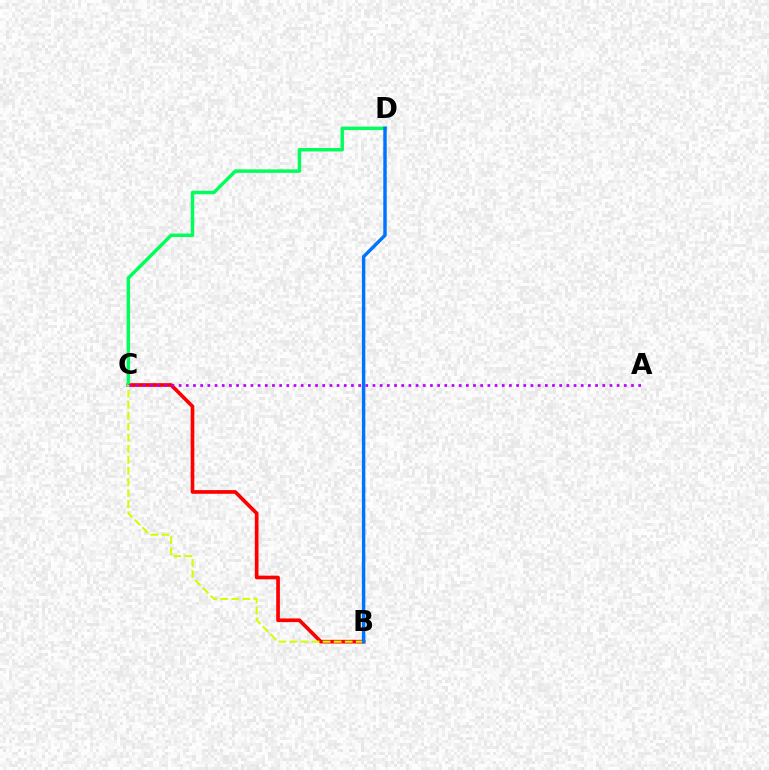{('B', 'C'): [{'color': '#ff0000', 'line_style': 'solid', 'thickness': 2.65}, {'color': '#d1ff00', 'line_style': 'dashed', 'thickness': 1.5}], ('C', 'D'): [{'color': '#00ff5c', 'line_style': 'solid', 'thickness': 2.49}], ('A', 'C'): [{'color': '#b900ff', 'line_style': 'dotted', 'thickness': 1.95}], ('B', 'D'): [{'color': '#0074ff', 'line_style': 'solid', 'thickness': 2.48}]}